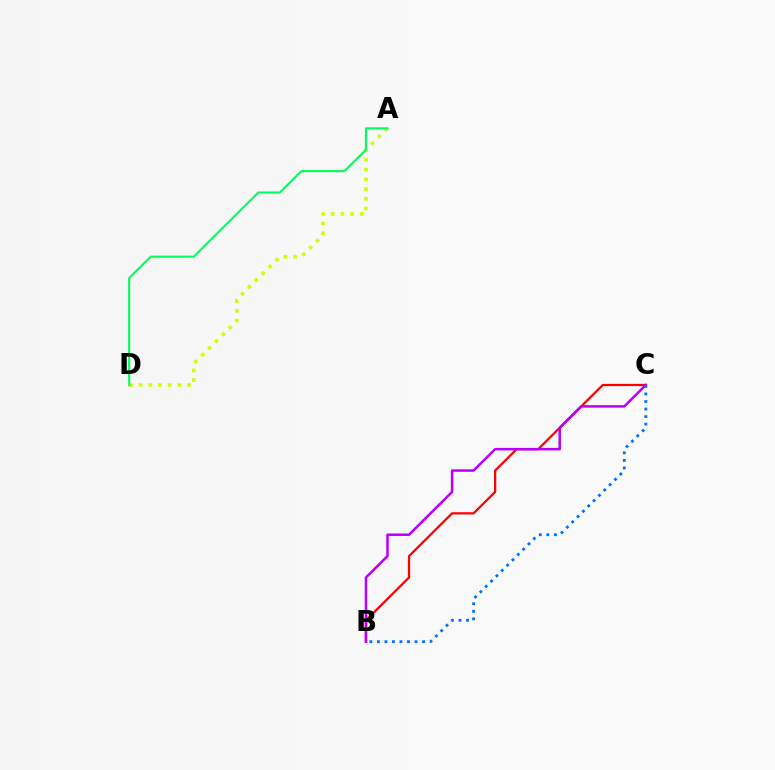{('A', 'D'): [{'color': '#d1ff00', 'line_style': 'dotted', 'thickness': 2.63}, {'color': '#00ff5c', 'line_style': 'solid', 'thickness': 1.51}], ('B', 'C'): [{'color': '#ff0000', 'line_style': 'solid', 'thickness': 1.62}, {'color': '#b900ff', 'line_style': 'solid', 'thickness': 1.81}, {'color': '#0074ff', 'line_style': 'dotted', 'thickness': 2.05}]}